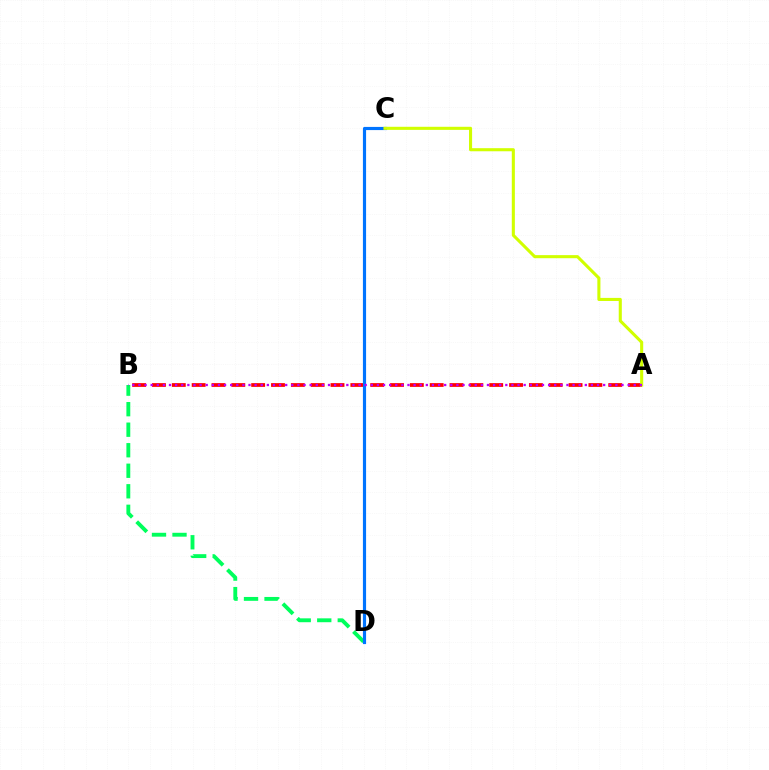{('A', 'B'): [{'color': '#ff0000', 'line_style': 'dashed', 'thickness': 2.69}, {'color': '#b900ff', 'line_style': 'dotted', 'thickness': 1.66}], ('B', 'D'): [{'color': '#00ff5c', 'line_style': 'dashed', 'thickness': 2.79}], ('C', 'D'): [{'color': '#0074ff', 'line_style': 'solid', 'thickness': 2.28}], ('A', 'C'): [{'color': '#d1ff00', 'line_style': 'solid', 'thickness': 2.22}]}